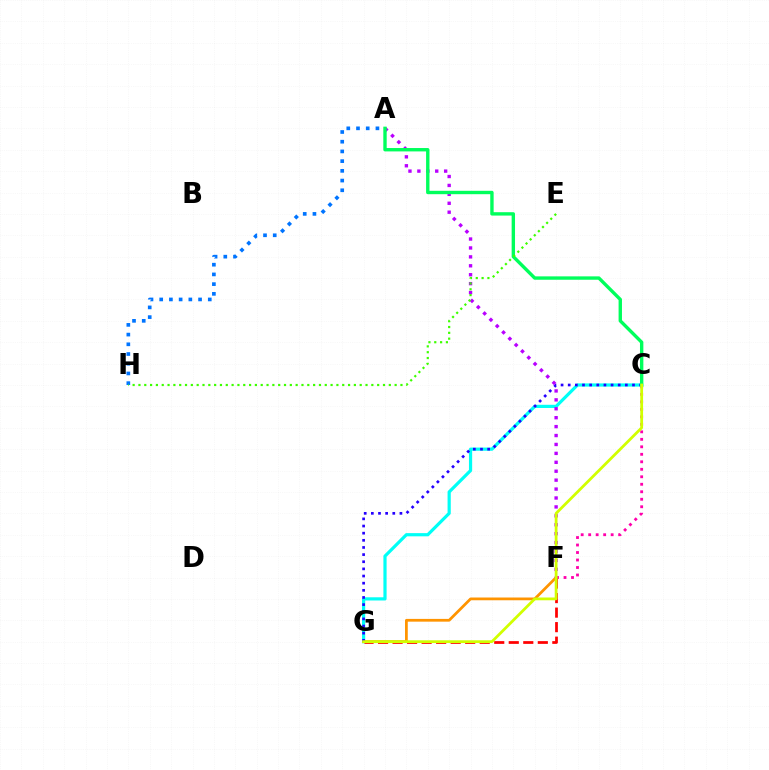{('C', 'F'): [{'color': '#ff00ac', 'line_style': 'dotted', 'thickness': 2.04}], ('A', 'H'): [{'color': '#0074ff', 'line_style': 'dotted', 'thickness': 2.64}], ('C', 'G'): [{'color': '#00fff6', 'line_style': 'solid', 'thickness': 2.3}, {'color': '#2500ff', 'line_style': 'dotted', 'thickness': 1.94}, {'color': '#d1ff00', 'line_style': 'solid', 'thickness': 2.0}], ('F', 'G'): [{'color': '#ff9400', 'line_style': 'solid', 'thickness': 1.98}, {'color': '#ff0000', 'line_style': 'dashed', 'thickness': 1.97}], ('A', 'F'): [{'color': '#b900ff', 'line_style': 'dotted', 'thickness': 2.42}], ('A', 'C'): [{'color': '#00ff5c', 'line_style': 'solid', 'thickness': 2.43}], ('E', 'H'): [{'color': '#3dff00', 'line_style': 'dotted', 'thickness': 1.58}]}